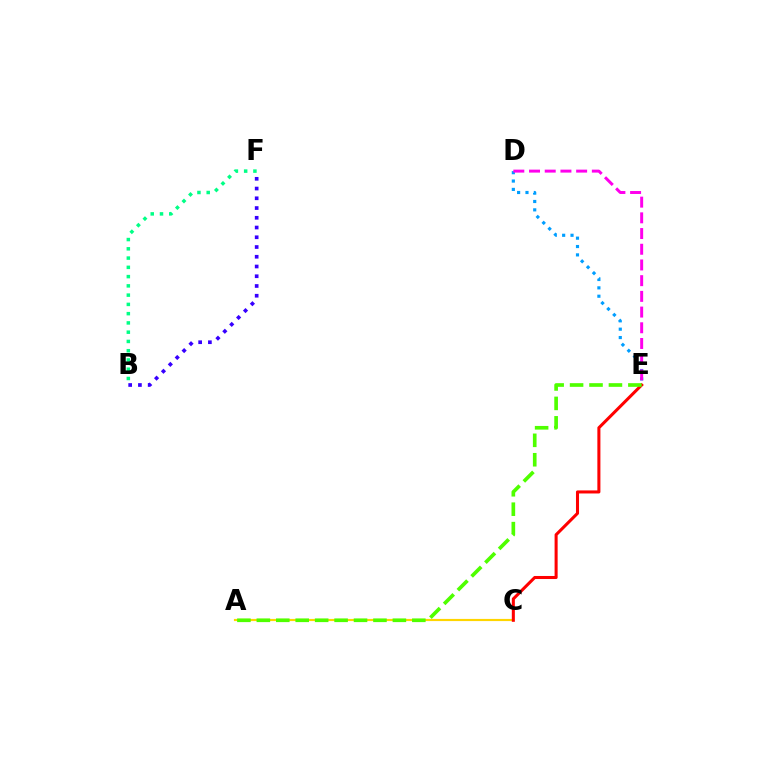{('B', 'F'): [{'color': '#00ff86', 'line_style': 'dotted', 'thickness': 2.52}, {'color': '#3700ff', 'line_style': 'dotted', 'thickness': 2.65}], ('D', 'E'): [{'color': '#009eff', 'line_style': 'dotted', 'thickness': 2.27}, {'color': '#ff00ed', 'line_style': 'dashed', 'thickness': 2.13}], ('A', 'C'): [{'color': '#ffd500', 'line_style': 'solid', 'thickness': 1.56}], ('C', 'E'): [{'color': '#ff0000', 'line_style': 'solid', 'thickness': 2.19}], ('A', 'E'): [{'color': '#4fff00', 'line_style': 'dashed', 'thickness': 2.64}]}